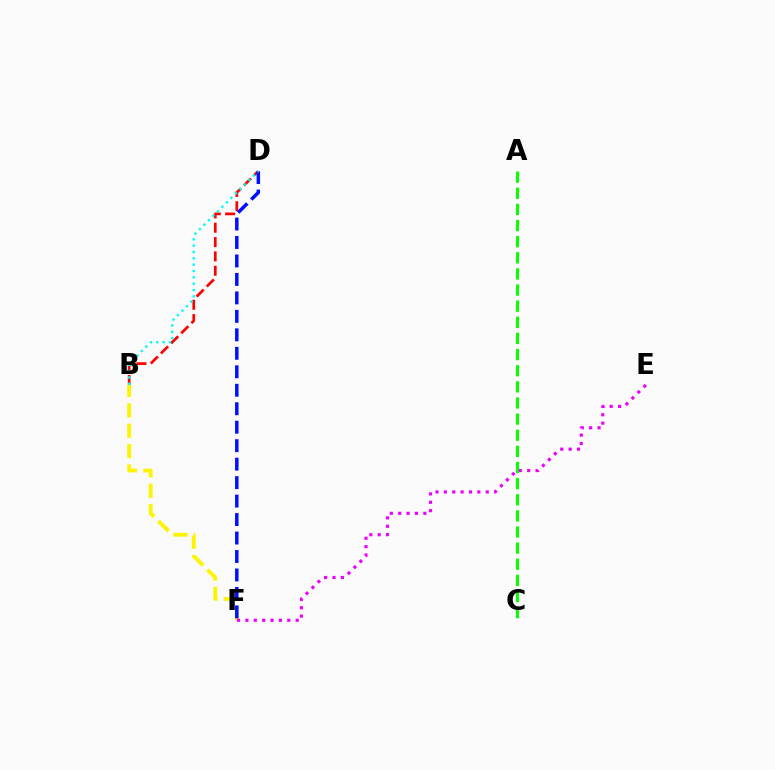{('B', 'D'): [{'color': '#ff0000', 'line_style': 'dashed', 'thickness': 1.95}, {'color': '#00fff6', 'line_style': 'dotted', 'thickness': 1.72}], ('A', 'C'): [{'color': '#08ff00', 'line_style': 'dashed', 'thickness': 2.19}], ('B', 'F'): [{'color': '#fcf500', 'line_style': 'dashed', 'thickness': 2.77}], ('D', 'F'): [{'color': '#0010ff', 'line_style': 'dashed', 'thickness': 2.51}], ('E', 'F'): [{'color': '#ee00ff', 'line_style': 'dotted', 'thickness': 2.28}]}